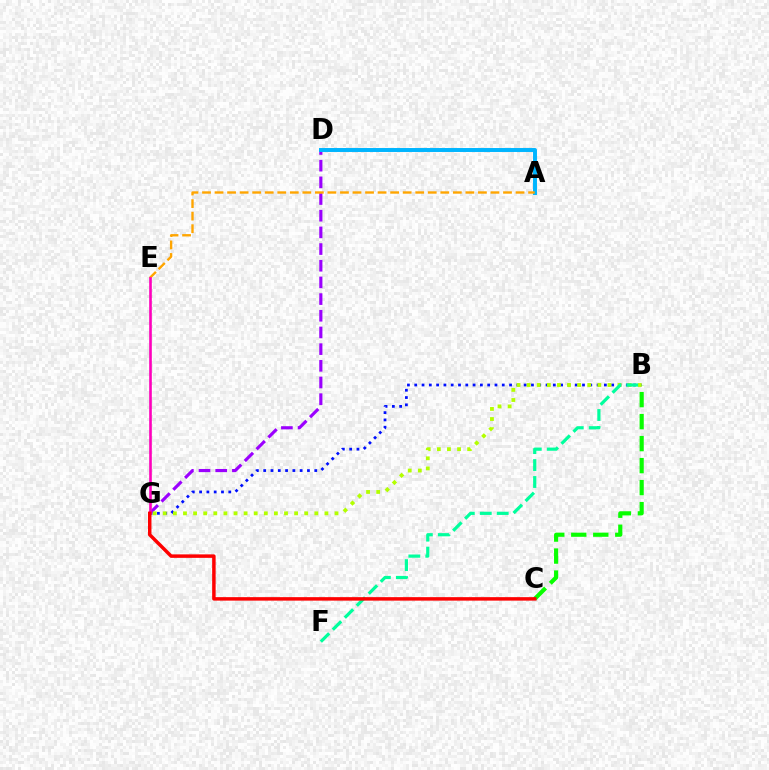{('B', 'G'): [{'color': '#0010ff', 'line_style': 'dotted', 'thickness': 1.98}, {'color': '#b3ff00', 'line_style': 'dotted', 'thickness': 2.74}], ('B', 'C'): [{'color': '#08ff00', 'line_style': 'dashed', 'thickness': 2.99}], ('D', 'G'): [{'color': '#9b00ff', 'line_style': 'dashed', 'thickness': 2.27}], ('B', 'F'): [{'color': '#00ff9d', 'line_style': 'dashed', 'thickness': 2.3}], ('A', 'D'): [{'color': '#00b5ff', 'line_style': 'solid', 'thickness': 2.85}], ('A', 'E'): [{'color': '#ffa500', 'line_style': 'dashed', 'thickness': 1.7}], ('E', 'G'): [{'color': '#ff00bd', 'line_style': 'solid', 'thickness': 1.89}], ('C', 'G'): [{'color': '#ff0000', 'line_style': 'solid', 'thickness': 2.5}]}